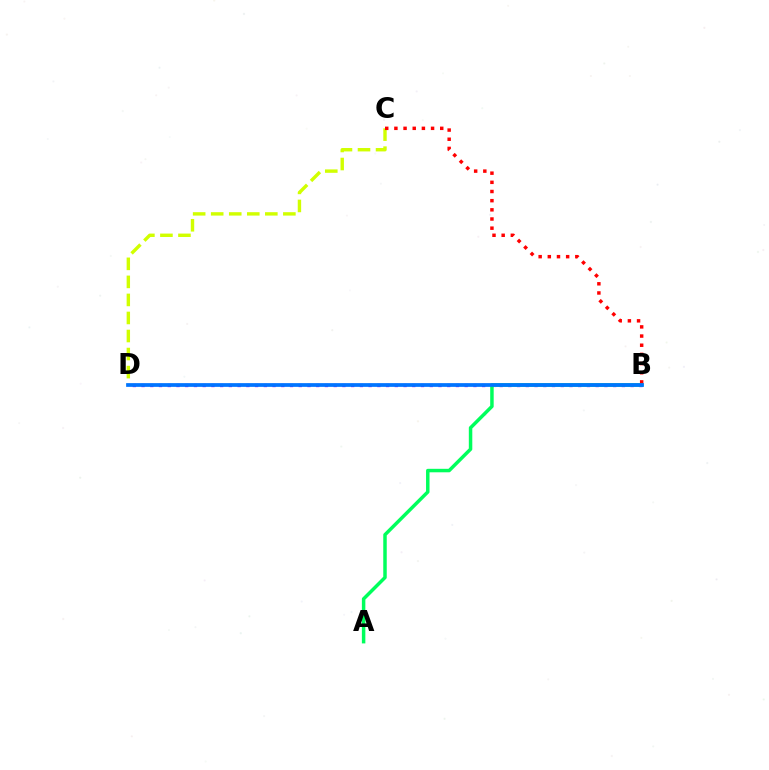{('B', 'D'): [{'color': '#b900ff', 'line_style': 'dotted', 'thickness': 2.37}, {'color': '#0074ff', 'line_style': 'solid', 'thickness': 2.68}], ('A', 'B'): [{'color': '#00ff5c', 'line_style': 'solid', 'thickness': 2.51}], ('C', 'D'): [{'color': '#d1ff00', 'line_style': 'dashed', 'thickness': 2.45}], ('B', 'C'): [{'color': '#ff0000', 'line_style': 'dotted', 'thickness': 2.49}]}